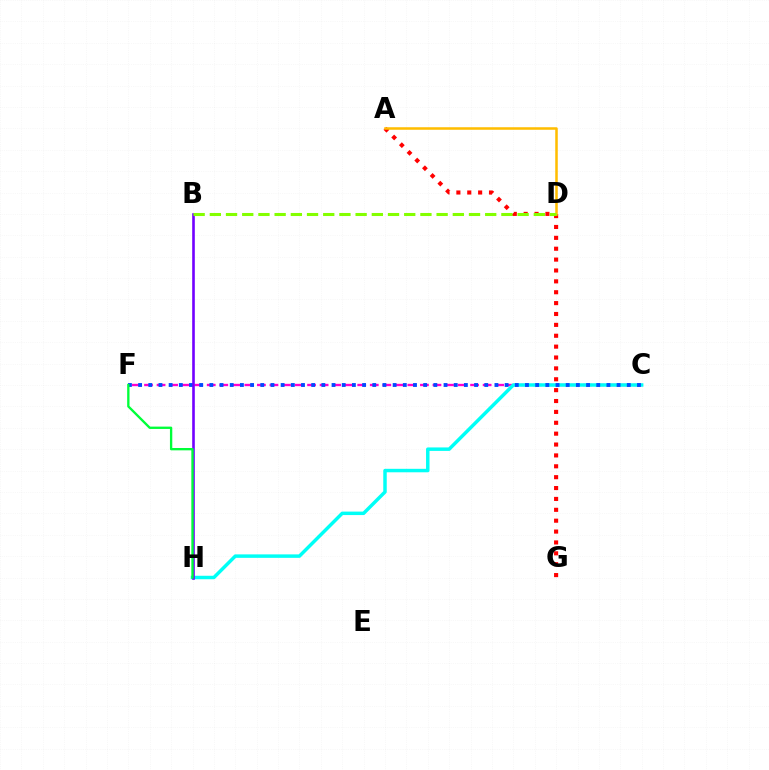{('A', 'G'): [{'color': '#ff0000', 'line_style': 'dotted', 'thickness': 2.96}], ('C', 'F'): [{'color': '#ff00cf', 'line_style': 'dashed', 'thickness': 1.7}, {'color': '#004bff', 'line_style': 'dotted', 'thickness': 2.77}], ('C', 'H'): [{'color': '#00fff6', 'line_style': 'solid', 'thickness': 2.5}], ('B', 'H'): [{'color': '#7200ff', 'line_style': 'solid', 'thickness': 1.89}], ('A', 'D'): [{'color': '#ffbd00', 'line_style': 'solid', 'thickness': 1.82}], ('F', 'H'): [{'color': '#00ff39', 'line_style': 'solid', 'thickness': 1.69}], ('B', 'D'): [{'color': '#84ff00', 'line_style': 'dashed', 'thickness': 2.2}]}